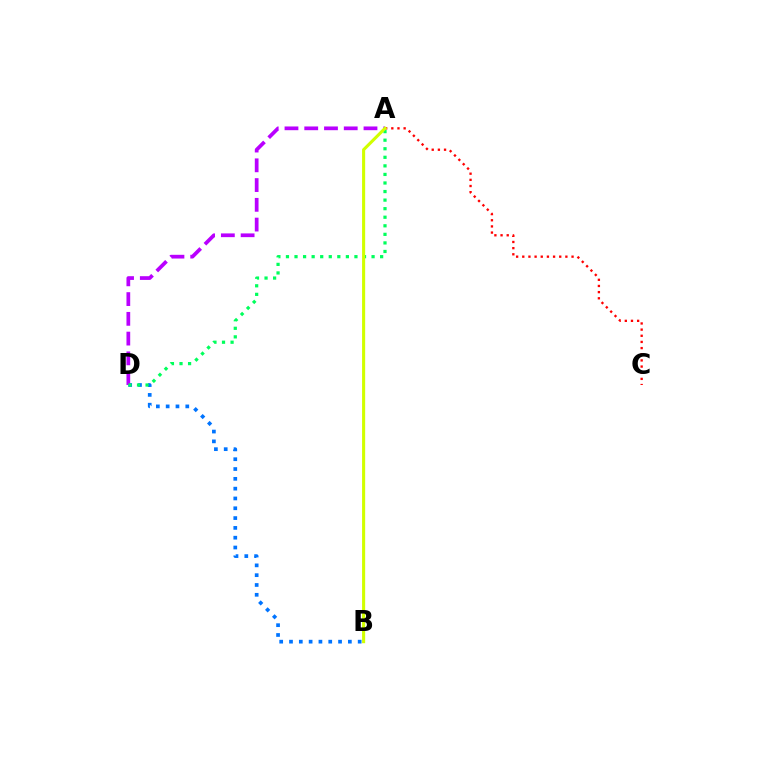{('B', 'D'): [{'color': '#0074ff', 'line_style': 'dotted', 'thickness': 2.67}], ('A', 'D'): [{'color': '#b900ff', 'line_style': 'dashed', 'thickness': 2.68}, {'color': '#00ff5c', 'line_style': 'dotted', 'thickness': 2.33}], ('A', 'C'): [{'color': '#ff0000', 'line_style': 'dotted', 'thickness': 1.67}], ('A', 'B'): [{'color': '#d1ff00', 'line_style': 'solid', 'thickness': 2.23}]}